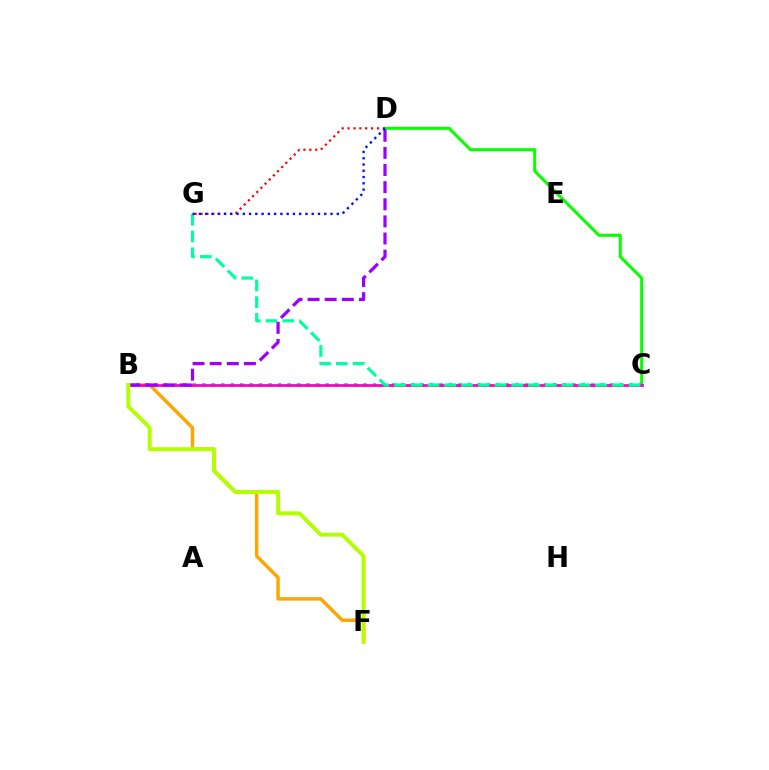{('C', 'D'): [{'color': '#08ff00', 'line_style': 'solid', 'thickness': 2.21}], ('B', 'F'): [{'color': '#ffa500', 'line_style': 'solid', 'thickness': 2.49}, {'color': '#b3ff00', 'line_style': 'solid', 'thickness': 2.82}], ('B', 'C'): [{'color': '#00b5ff', 'line_style': 'dotted', 'thickness': 2.58}, {'color': '#ff00bd', 'line_style': 'solid', 'thickness': 1.97}], ('C', 'G'): [{'color': '#00ff9d', 'line_style': 'dashed', 'thickness': 2.28}], ('B', 'D'): [{'color': '#9b00ff', 'line_style': 'dashed', 'thickness': 2.33}], ('D', 'G'): [{'color': '#ff0000', 'line_style': 'dotted', 'thickness': 1.6}, {'color': '#0010ff', 'line_style': 'dotted', 'thickness': 1.7}]}